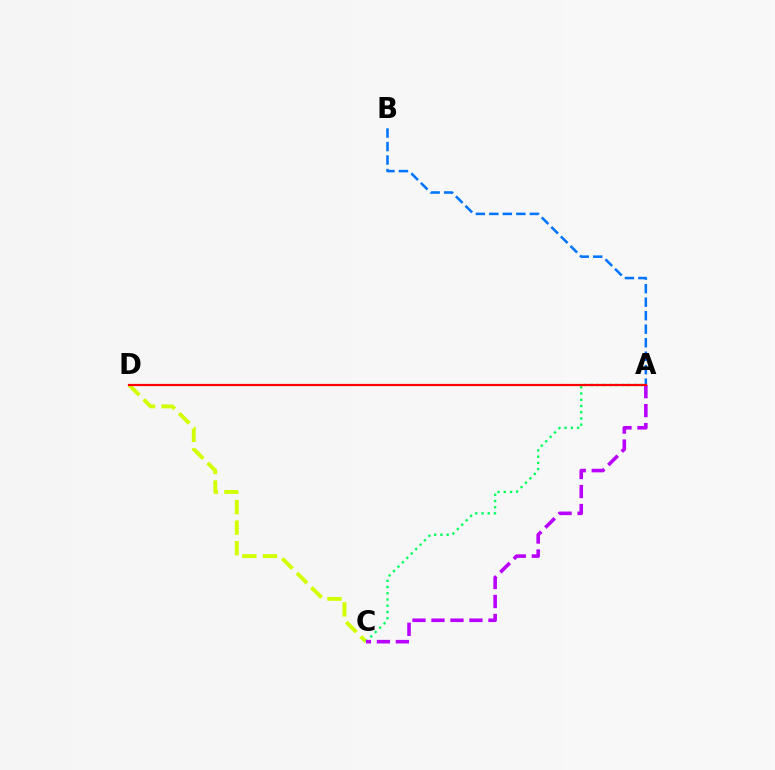{('C', 'D'): [{'color': '#d1ff00', 'line_style': 'dashed', 'thickness': 2.79}], ('A', 'C'): [{'color': '#00ff5c', 'line_style': 'dotted', 'thickness': 1.7}, {'color': '#b900ff', 'line_style': 'dashed', 'thickness': 2.58}], ('A', 'B'): [{'color': '#0074ff', 'line_style': 'dashed', 'thickness': 1.83}], ('A', 'D'): [{'color': '#ff0000', 'line_style': 'solid', 'thickness': 1.6}]}